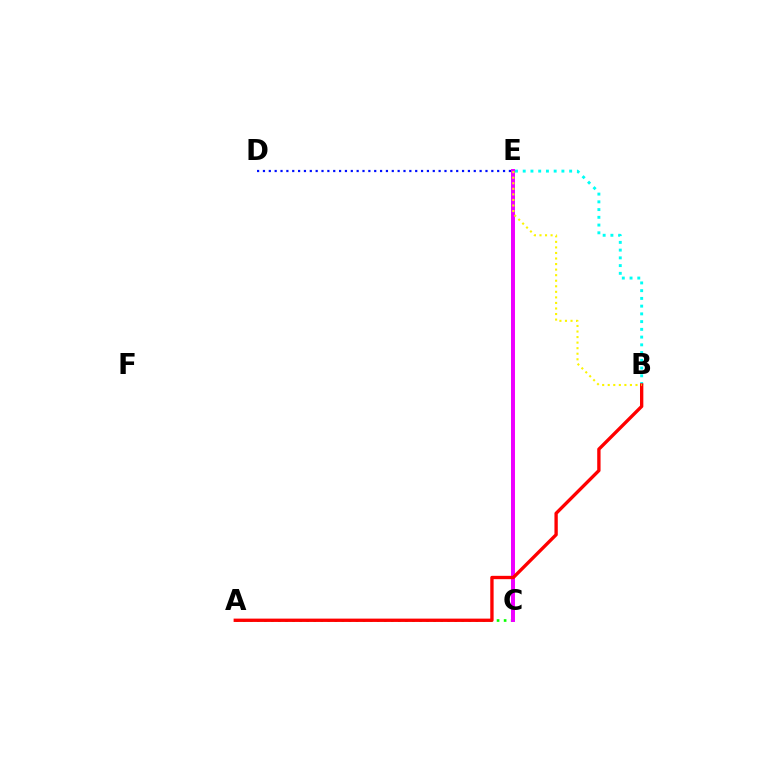{('A', 'C'): [{'color': '#08ff00', 'line_style': 'dotted', 'thickness': 1.92}], ('D', 'E'): [{'color': '#0010ff', 'line_style': 'dotted', 'thickness': 1.59}], ('C', 'E'): [{'color': '#ee00ff', 'line_style': 'solid', 'thickness': 2.86}], ('B', 'E'): [{'color': '#00fff6', 'line_style': 'dotted', 'thickness': 2.1}, {'color': '#fcf500', 'line_style': 'dotted', 'thickness': 1.51}], ('A', 'B'): [{'color': '#ff0000', 'line_style': 'solid', 'thickness': 2.4}]}